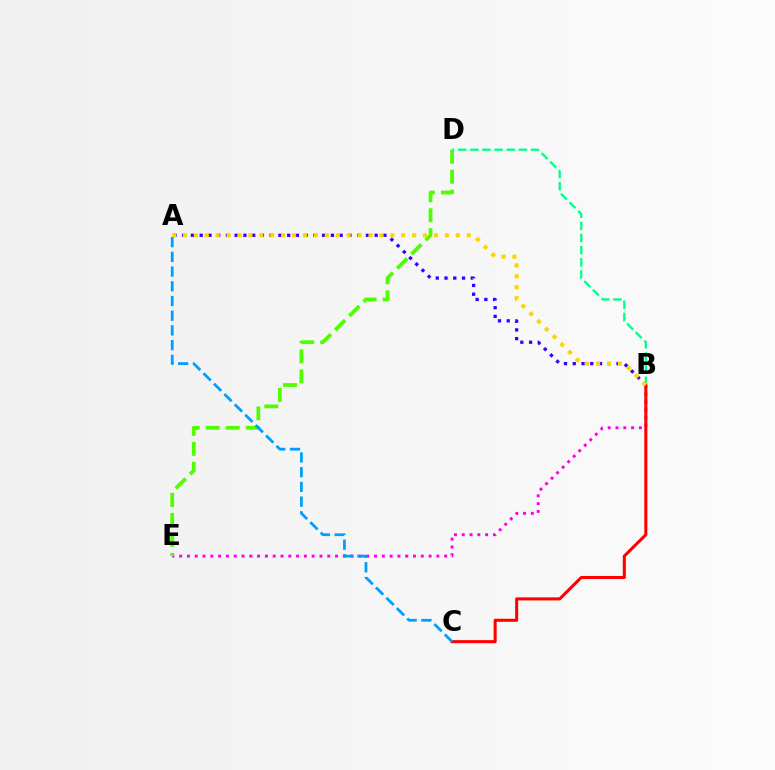{('B', 'E'): [{'color': '#ff00ed', 'line_style': 'dotted', 'thickness': 2.12}], ('D', 'E'): [{'color': '#4fff00', 'line_style': 'dashed', 'thickness': 2.72}], ('B', 'D'): [{'color': '#00ff86', 'line_style': 'dashed', 'thickness': 1.65}], ('A', 'B'): [{'color': '#3700ff', 'line_style': 'dotted', 'thickness': 2.38}, {'color': '#ffd500', 'line_style': 'dotted', 'thickness': 2.97}], ('B', 'C'): [{'color': '#ff0000', 'line_style': 'solid', 'thickness': 2.2}], ('A', 'C'): [{'color': '#009eff', 'line_style': 'dashed', 'thickness': 2.0}]}